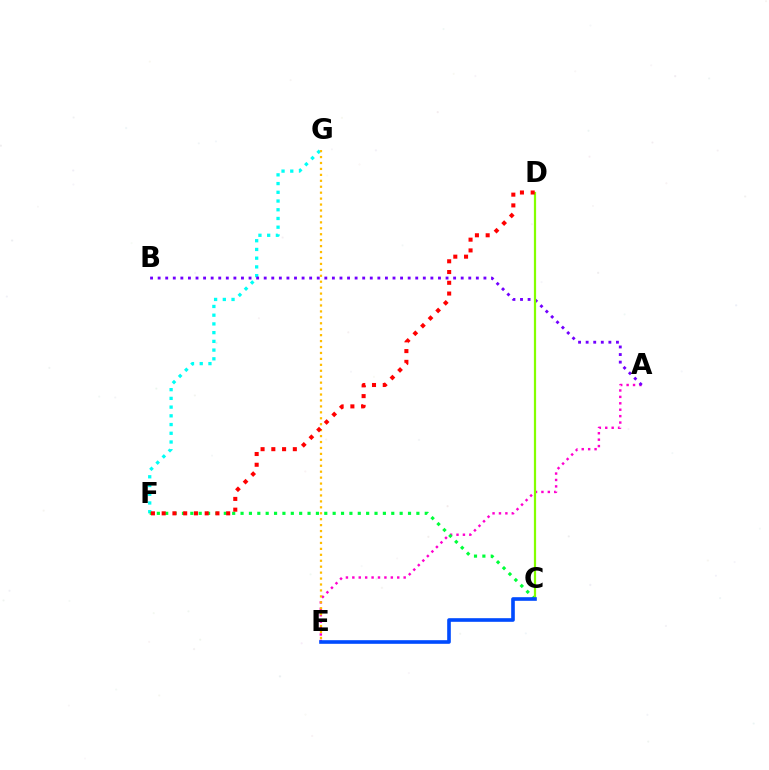{('A', 'E'): [{'color': '#ff00cf', 'line_style': 'dotted', 'thickness': 1.74}], ('F', 'G'): [{'color': '#00fff6', 'line_style': 'dotted', 'thickness': 2.37}], ('C', 'F'): [{'color': '#00ff39', 'line_style': 'dotted', 'thickness': 2.27}], ('A', 'B'): [{'color': '#7200ff', 'line_style': 'dotted', 'thickness': 2.06}], ('C', 'D'): [{'color': '#84ff00', 'line_style': 'solid', 'thickness': 1.6}], ('E', 'G'): [{'color': '#ffbd00', 'line_style': 'dotted', 'thickness': 1.61}], ('D', 'F'): [{'color': '#ff0000', 'line_style': 'dotted', 'thickness': 2.92}], ('C', 'E'): [{'color': '#004bff', 'line_style': 'solid', 'thickness': 2.61}]}